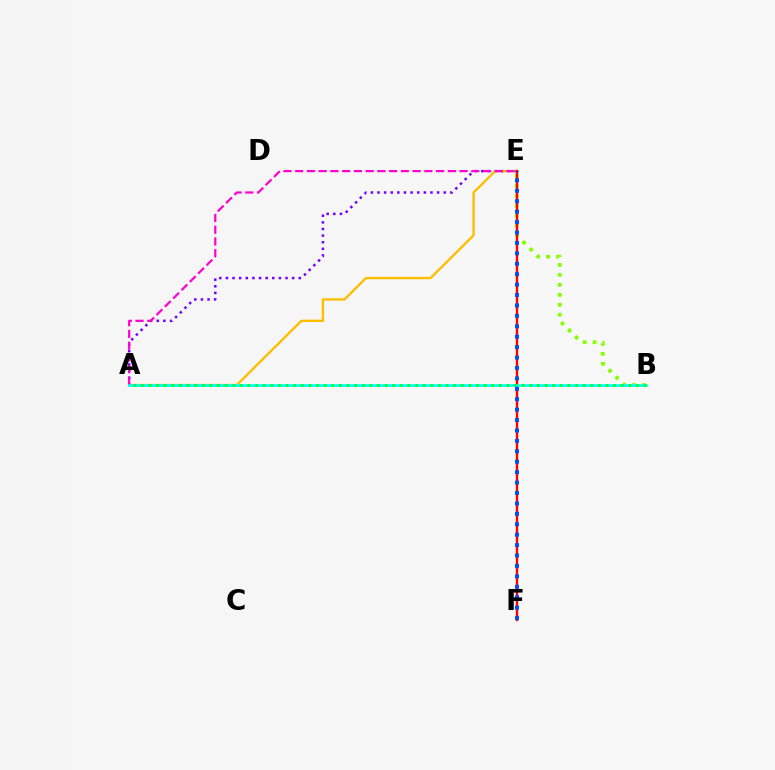{('A', 'E'): [{'color': '#7200ff', 'line_style': 'dotted', 'thickness': 1.8}, {'color': '#ffbd00', 'line_style': 'solid', 'thickness': 1.69}, {'color': '#ff00cf', 'line_style': 'dashed', 'thickness': 1.59}], ('B', 'E'): [{'color': '#84ff00', 'line_style': 'dotted', 'thickness': 2.7}], ('E', 'F'): [{'color': '#ff0000', 'line_style': 'solid', 'thickness': 1.7}, {'color': '#004bff', 'line_style': 'dotted', 'thickness': 2.83}], ('A', 'B'): [{'color': '#00fff6', 'line_style': 'solid', 'thickness': 1.89}, {'color': '#00ff39', 'line_style': 'dotted', 'thickness': 2.07}]}